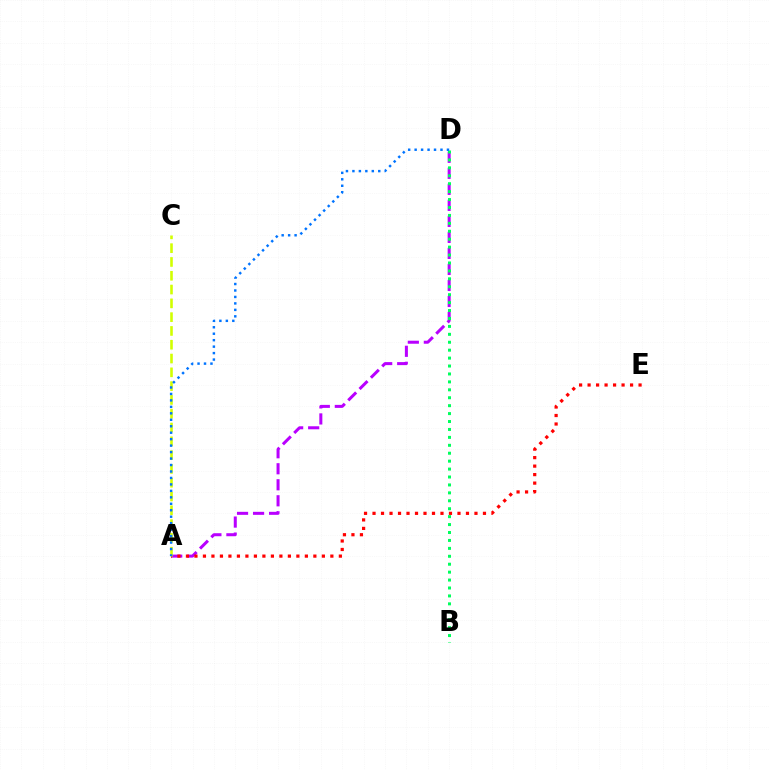{('A', 'D'): [{'color': '#b900ff', 'line_style': 'dashed', 'thickness': 2.18}, {'color': '#0074ff', 'line_style': 'dotted', 'thickness': 1.76}], ('A', 'E'): [{'color': '#ff0000', 'line_style': 'dotted', 'thickness': 2.31}], ('A', 'C'): [{'color': '#d1ff00', 'line_style': 'dashed', 'thickness': 1.87}], ('B', 'D'): [{'color': '#00ff5c', 'line_style': 'dotted', 'thickness': 2.15}]}